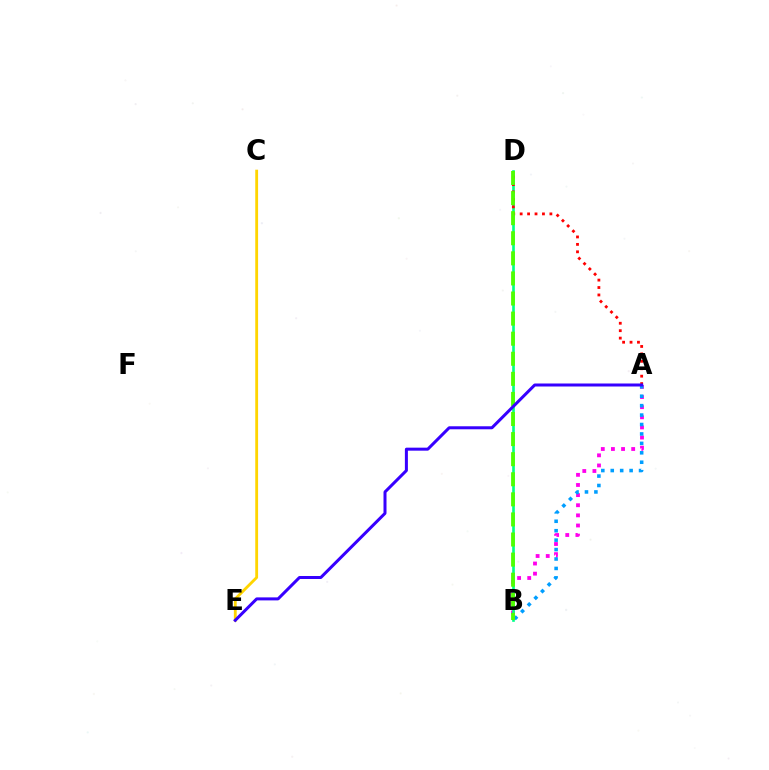{('A', 'B'): [{'color': '#ff00ed', 'line_style': 'dotted', 'thickness': 2.75}, {'color': '#009eff', 'line_style': 'dotted', 'thickness': 2.56}], ('B', 'D'): [{'color': '#00ff86', 'line_style': 'solid', 'thickness': 1.91}, {'color': '#4fff00', 'line_style': 'dashed', 'thickness': 2.73}], ('A', 'D'): [{'color': '#ff0000', 'line_style': 'dotted', 'thickness': 2.02}], ('C', 'E'): [{'color': '#ffd500', 'line_style': 'solid', 'thickness': 2.04}], ('A', 'E'): [{'color': '#3700ff', 'line_style': 'solid', 'thickness': 2.17}]}